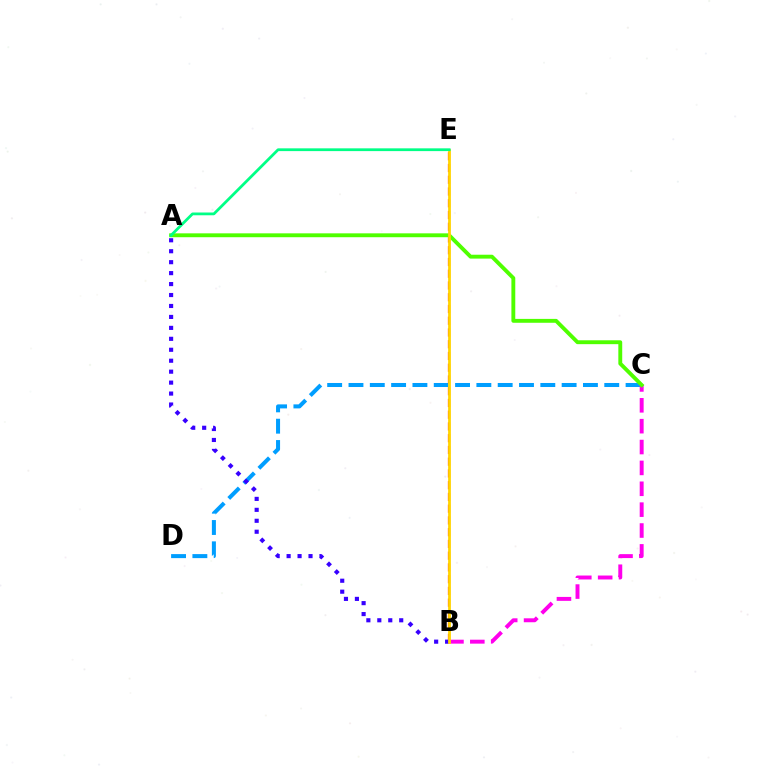{('C', 'D'): [{'color': '#009eff', 'line_style': 'dashed', 'thickness': 2.9}], ('B', 'E'): [{'color': '#ff0000', 'line_style': 'dashed', 'thickness': 1.6}, {'color': '#ffd500', 'line_style': 'solid', 'thickness': 2.0}], ('B', 'C'): [{'color': '#ff00ed', 'line_style': 'dashed', 'thickness': 2.84}], ('A', 'B'): [{'color': '#3700ff', 'line_style': 'dotted', 'thickness': 2.97}], ('A', 'C'): [{'color': '#4fff00', 'line_style': 'solid', 'thickness': 2.79}], ('A', 'E'): [{'color': '#00ff86', 'line_style': 'solid', 'thickness': 1.99}]}